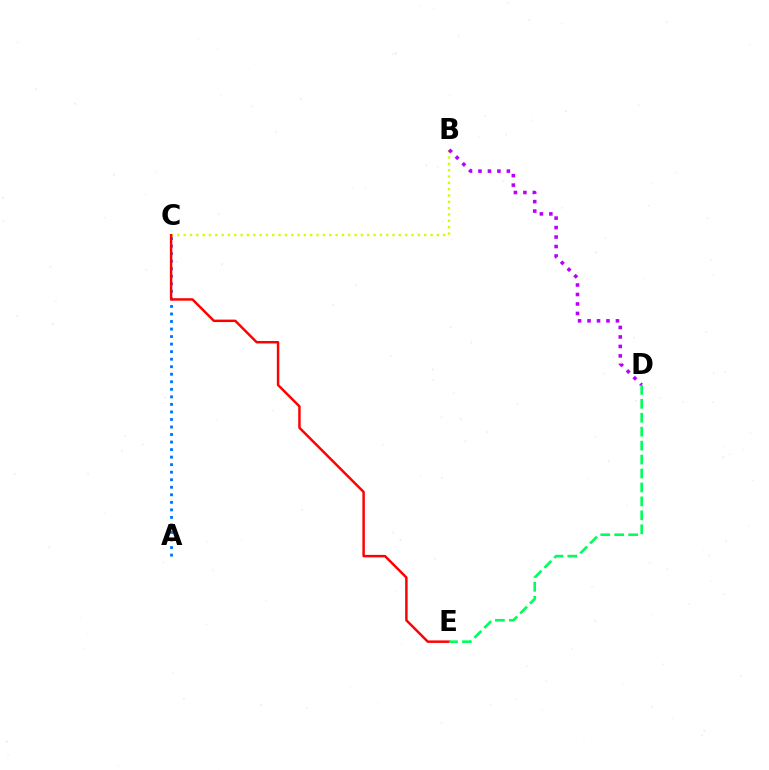{('A', 'C'): [{'color': '#0074ff', 'line_style': 'dotted', 'thickness': 2.05}], ('B', 'C'): [{'color': '#d1ff00', 'line_style': 'dotted', 'thickness': 1.72}], ('C', 'E'): [{'color': '#ff0000', 'line_style': 'solid', 'thickness': 1.78}], ('B', 'D'): [{'color': '#b900ff', 'line_style': 'dotted', 'thickness': 2.57}], ('D', 'E'): [{'color': '#00ff5c', 'line_style': 'dashed', 'thickness': 1.89}]}